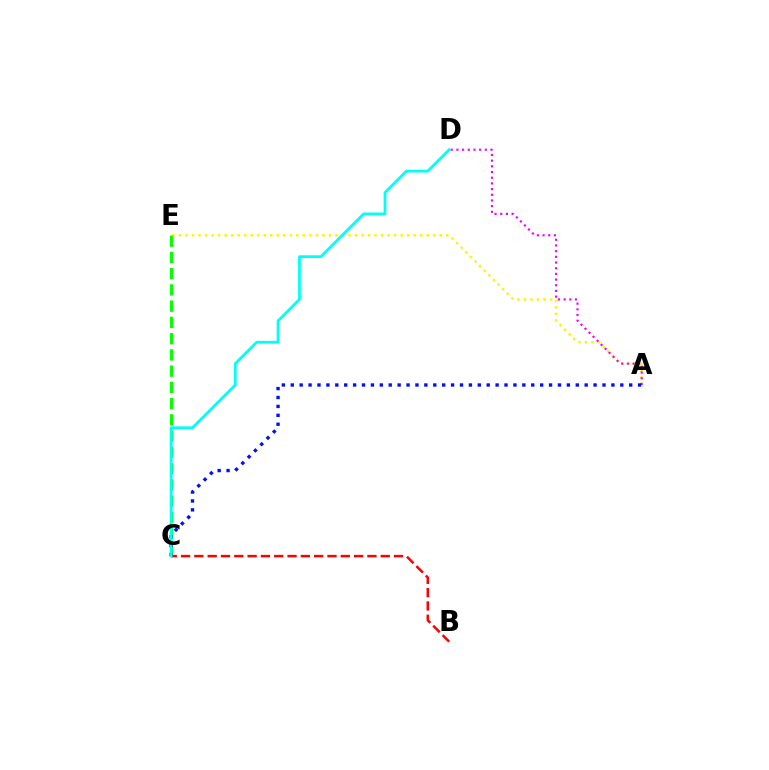{('A', 'E'): [{'color': '#fcf500', 'line_style': 'dotted', 'thickness': 1.77}], ('C', 'E'): [{'color': '#08ff00', 'line_style': 'dashed', 'thickness': 2.21}], ('A', 'D'): [{'color': '#ee00ff', 'line_style': 'dotted', 'thickness': 1.54}], ('A', 'C'): [{'color': '#0010ff', 'line_style': 'dotted', 'thickness': 2.42}], ('B', 'C'): [{'color': '#ff0000', 'line_style': 'dashed', 'thickness': 1.81}], ('C', 'D'): [{'color': '#00fff6', 'line_style': 'solid', 'thickness': 2.0}]}